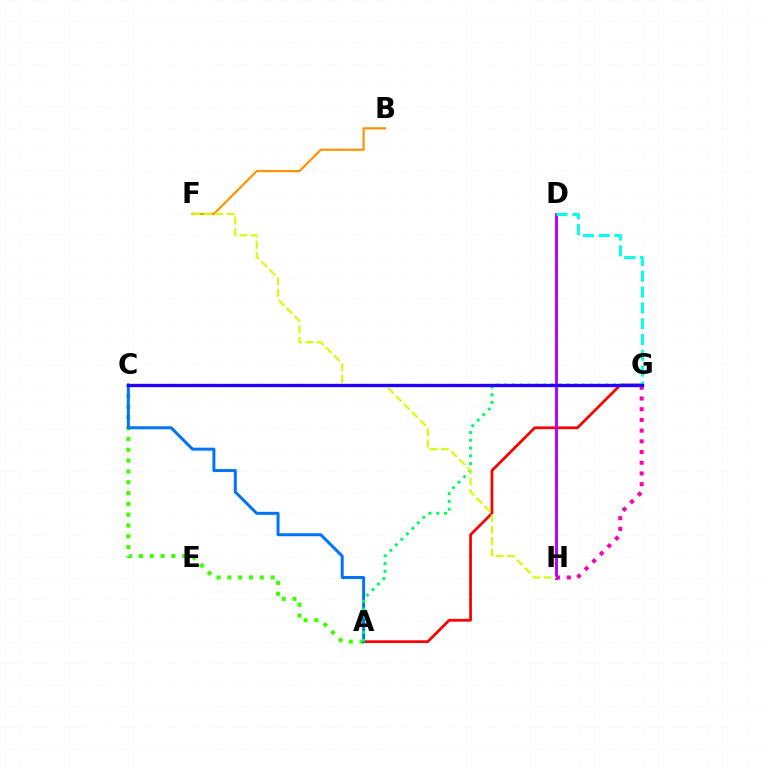{('A', 'G'): [{'color': '#ff0000', 'line_style': 'solid', 'thickness': 1.98}, {'color': '#00ff5c', 'line_style': 'dotted', 'thickness': 2.11}], ('A', 'C'): [{'color': '#3dff00', 'line_style': 'dotted', 'thickness': 2.94}, {'color': '#0074ff', 'line_style': 'solid', 'thickness': 2.15}], ('G', 'H'): [{'color': '#ff00ac', 'line_style': 'dotted', 'thickness': 2.91}], ('D', 'H'): [{'color': '#b900ff', 'line_style': 'solid', 'thickness': 2.12}], ('D', 'G'): [{'color': '#00fff6', 'line_style': 'dashed', 'thickness': 2.15}], ('B', 'F'): [{'color': '#ff9400', 'line_style': 'solid', 'thickness': 1.59}], ('F', 'H'): [{'color': '#d1ff00', 'line_style': 'dashed', 'thickness': 1.55}], ('C', 'G'): [{'color': '#2500ff', 'line_style': 'solid', 'thickness': 2.4}]}